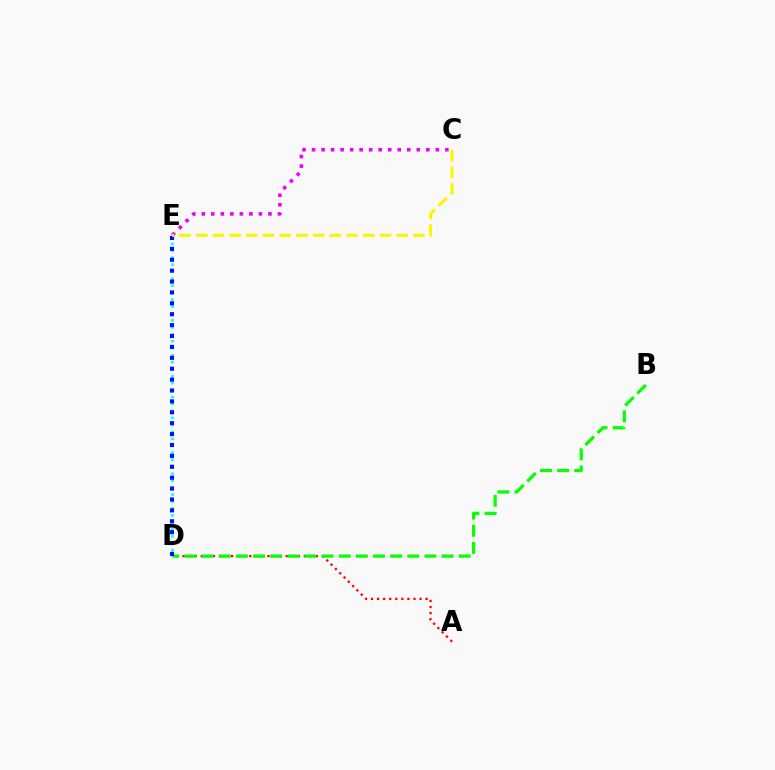{('C', 'E'): [{'color': '#ee00ff', 'line_style': 'dotted', 'thickness': 2.59}, {'color': '#fcf500', 'line_style': 'dashed', 'thickness': 2.27}], ('D', 'E'): [{'color': '#00fff6', 'line_style': 'dotted', 'thickness': 1.89}, {'color': '#0010ff', 'line_style': 'dotted', 'thickness': 2.96}], ('A', 'D'): [{'color': '#ff0000', 'line_style': 'dotted', 'thickness': 1.65}], ('B', 'D'): [{'color': '#08ff00', 'line_style': 'dashed', 'thickness': 2.33}]}